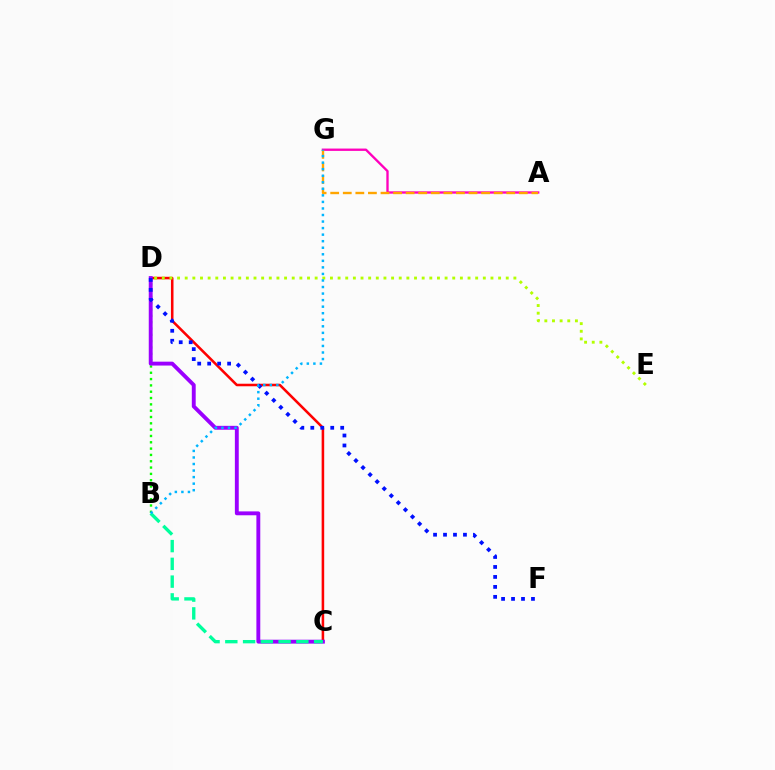{('C', 'D'): [{'color': '#ff0000', 'line_style': 'solid', 'thickness': 1.84}, {'color': '#9b00ff', 'line_style': 'solid', 'thickness': 2.79}], ('B', 'D'): [{'color': '#08ff00', 'line_style': 'dotted', 'thickness': 1.72}], ('D', 'E'): [{'color': '#b3ff00', 'line_style': 'dotted', 'thickness': 2.08}], ('A', 'G'): [{'color': '#ff00bd', 'line_style': 'solid', 'thickness': 1.69}, {'color': '#ffa500', 'line_style': 'dashed', 'thickness': 1.71}], ('B', 'C'): [{'color': '#00ff9d', 'line_style': 'dashed', 'thickness': 2.41}], ('D', 'F'): [{'color': '#0010ff', 'line_style': 'dotted', 'thickness': 2.71}], ('B', 'G'): [{'color': '#00b5ff', 'line_style': 'dotted', 'thickness': 1.78}]}